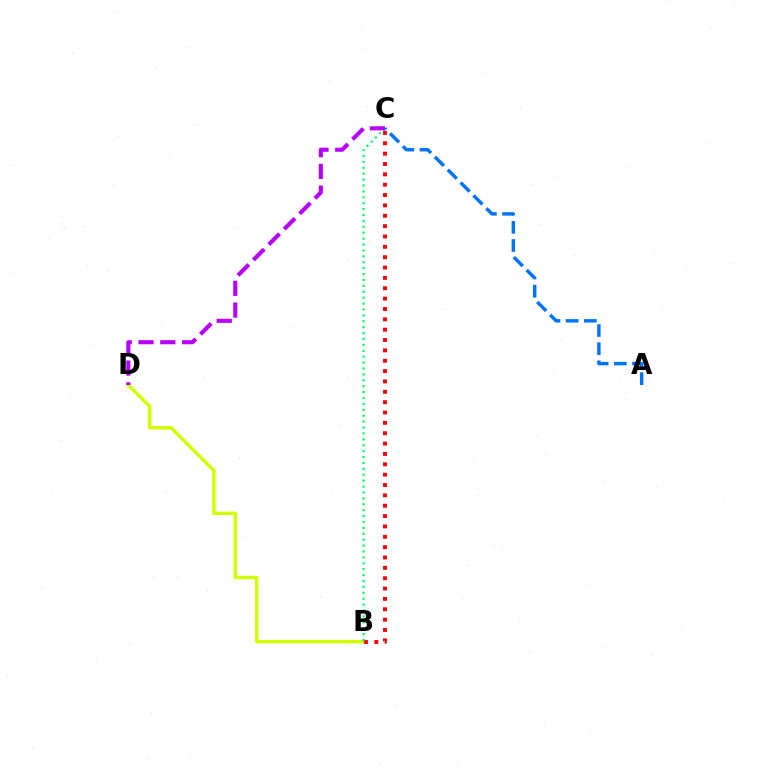{('B', 'D'): [{'color': '#d1ff00', 'line_style': 'solid', 'thickness': 2.47}], ('B', 'C'): [{'color': '#ff0000', 'line_style': 'dotted', 'thickness': 2.81}, {'color': '#00ff5c', 'line_style': 'dotted', 'thickness': 1.6}], ('C', 'D'): [{'color': '#b900ff', 'line_style': 'dashed', 'thickness': 2.96}], ('A', 'C'): [{'color': '#0074ff', 'line_style': 'dashed', 'thickness': 2.47}]}